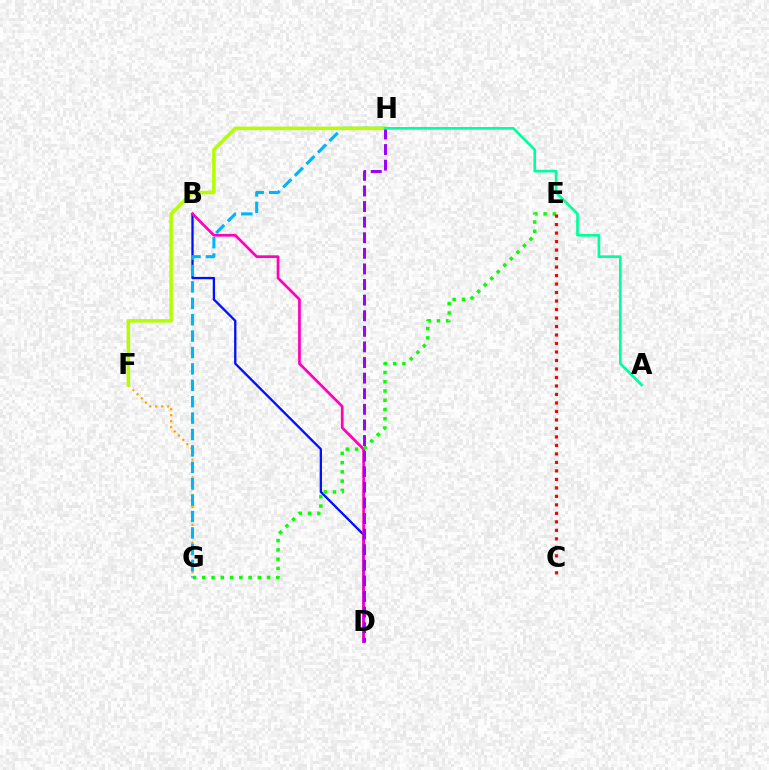{('B', 'D'): [{'color': '#0010ff', 'line_style': 'solid', 'thickness': 1.66}, {'color': '#ff00bd', 'line_style': 'solid', 'thickness': 1.95}], ('F', 'G'): [{'color': '#ffa500', 'line_style': 'dotted', 'thickness': 1.61}], ('E', 'G'): [{'color': '#08ff00', 'line_style': 'dotted', 'thickness': 2.52}], ('G', 'H'): [{'color': '#00b5ff', 'line_style': 'dashed', 'thickness': 2.23}], ('F', 'H'): [{'color': '#b3ff00', 'line_style': 'solid', 'thickness': 2.53}], ('C', 'E'): [{'color': '#ff0000', 'line_style': 'dotted', 'thickness': 2.31}], ('D', 'H'): [{'color': '#9b00ff', 'line_style': 'dashed', 'thickness': 2.12}], ('A', 'H'): [{'color': '#00ff9d', 'line_style': 'solid', 'thickness': 1.92}]}